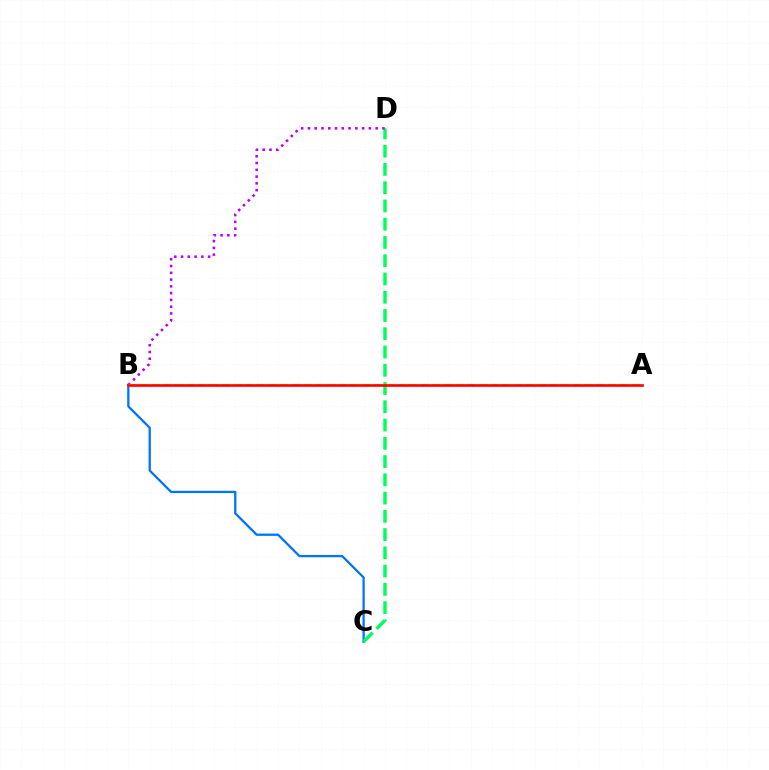{('B', 'C'): [{'color': '#0074ff', 'line_style': 'solid', 'thickness': 1.64}], ('C', 'D'): [{'color': '#00ff5c', 'line_style': 'dashed', 'thickness': 2.48}], ('B', 'D'): [{'color': '#b900ff', 'line_style': 'dotted', 'thickness': 1.84}], ('A', 'B'): [{'color': '#d1ff00', 'line_style': 'dashed', 'thickness': 1.59}, {'color': '#ff0000', 'line_style': 'solid', 'thickness': 1.91}]}